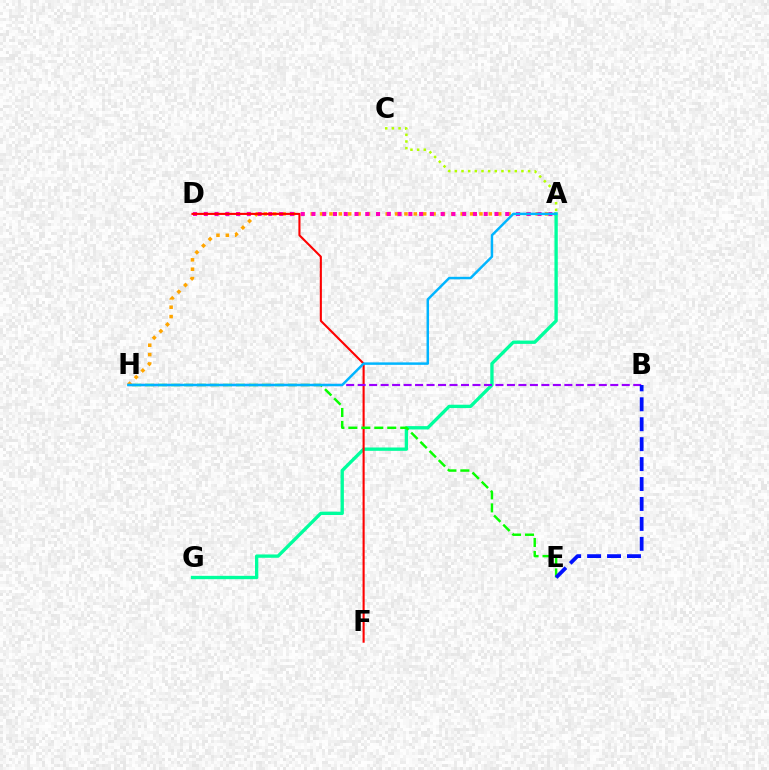{('A', 'H'): [{'color': '#ffa500', 'line_style': 'dotted', 'thickness': 2.55}, {'color': '#00b5ff', 'line_style': 'solid', 'thickness': 1.78}], ('A', 'D'): [{'color': '#ff00bd', 'line_style': 'dotted', 'thickness': 2.93}], ('A', 'G'): [{'color': '#00ff9d', 'line_style': 'solid', 'thickness': 2.4}], ('D', 'F'): [{'color': '#ff0000', 'line_style': 'solid', 'thickness': 1.51}], ('E', 'H'): [{'color': '#08ff00', 'line_style': 'dashed', 'thickness': 1.76}], ('A', 'C'): [{'color': '#b3ff00', 'line_style': 'dotted', 'thickness': 1.81}], ('B', 'H'): [{'color': '#9b00ff', 'line_style': 'dashed', 'thickness': 1.56}], ('B', 'E'): [{'color': '#0010ff', 'line_style': 'dashed', 'thickness': 2.71}]}